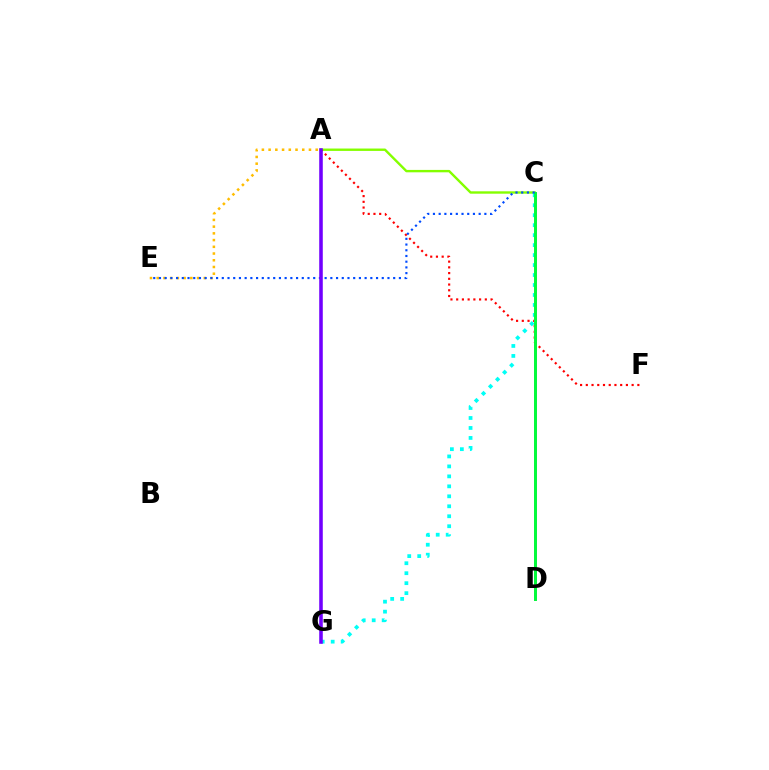{('A', 'E'): [{'color': '#ffbd00', 'line_style': 'dotted', 'thickness': 1.83}], ('A', 'C'): [{'color': '#84ff00', 'line_style': 'solid', 'thickness': 1.72}], ('C', 'D'): [{'color': '#ff00cf', 'line_style': 'solid', 'thickness': 2.02}, {'color': '#00ff39', 'line_style': 'solid', 'thickness': 2.11}], ('C', 'G'): [{'color': '#00fff6', 'line_style': 'dotted', 'thickness': 2.71}], ('A', 'F'): [{'color': '#ff0000', 'line_style': 'dotted', 'thickness': 1.56}], ('C', 'E'): [{'color': '#004bff', 'line_style': 'dotted', 'thickness': 1.55}], ('A', 'G'): [{'color': '#7200ff', 'line_style': 'solid', 'thickness': 2.56}]}